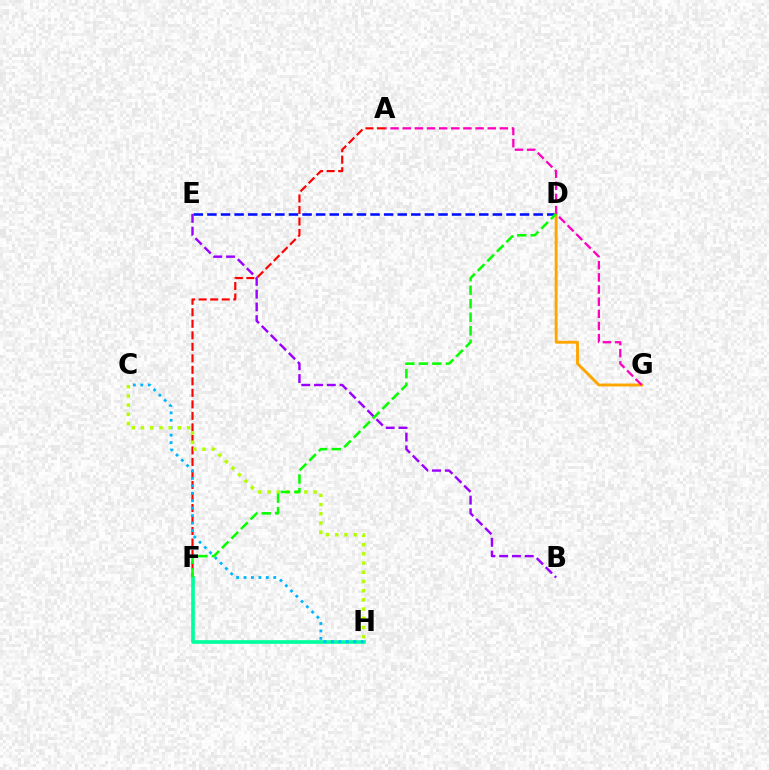{('A', 'F'): [{'color': '#ff0000', 'line_style': 'dashed', 'thickness': 1.56}], ('F', 'H'): [{'color': '#00ff9d', 'line_style': 'solid', 'thickness': 2.63}], ('D', 'E'): [{'color': '#0010ff', 'line_style': 'dashed', 'thickness': 1.85}], ('C', 'H'): [{'color': '#00b5ff', 'line_style': 'dotted', 'thickness': 2.02}, {'color': '#b3ff00', 'line_style': 'dotted', 'thickness': 2.5}], ('D', 'G'): [{'color': '#ffa500', 'line_style': 'solid', 'thickness': 2.08}], ('A', 'G'): [{'color': '#ff00bd', 'line_style': 'dashed', 'thickness': 1.65}], ('B', 'E'): [{'color': '#9b00ff', 'line_style': 'dashed', 'thickness': 1.73}], ('D', 'F'): [{'color': '#08ff00', 'line_style': 'dashed', 'thickness': 1.84}]}